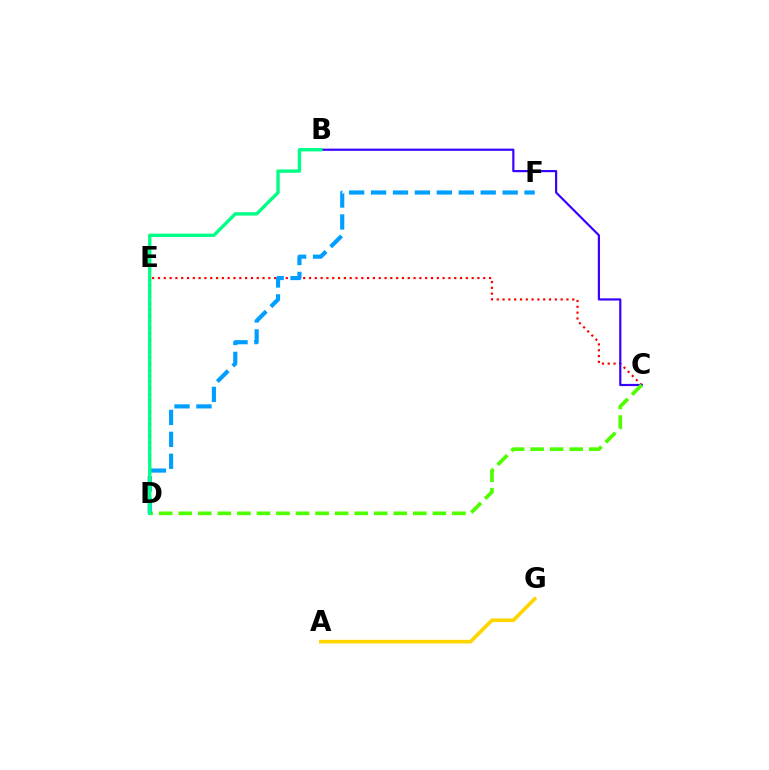{('C', 'E'): [{'color': '#ff0000', 'line_style': 'dotted', 'thickness': 1.58}], ('B', 'C'): [{'color': '#3700ff', 'line_style': 'solid', 'thickness': 1.57}], ('A', 'G'): [{'color': '#ffd500', 'line_style': 'solid', 'thickness': 2.64}], ('C', 'D'): [{'color': '#4fff00', 'line_style': 'dashed', 'thickness': 2.66}], ('D', 'E'): [{'color': '#ff00ed', 'line_style': 'dotted', 'thickness': 1.64}], ('D', 'F'): [{'color': '#009eff', 'line_style': 'dashed', 'thickness': 2.98}], ('B', 'D'): [{'color': '#00ff86', 'line_style': 'solid', 'thickness': 2.41}]}